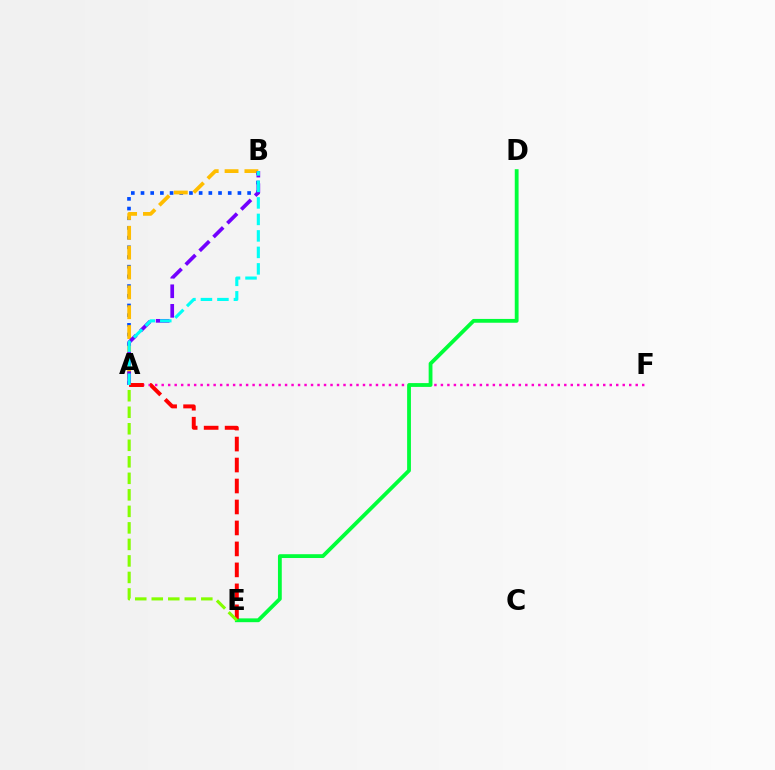{('A', 'F'): [{'color': '#ff00cf', 'line_style': 'dotted', 'thickness': 1.76}], ('A', 'B'): [{'color': '#004bff', 'line_style': 'dotted', 'thickness': 2.63}, {'color': '#ffbd00', 'line_style': 'dashed', 'thickness': 2.7}, {'color': '#7200ff', 'line_style': 'dashed', 'thickness': 2.66}, {'color': '#00fff6', 'line_style': 'dashed', 'thickness': 2.24}], ('D', 'E'): [{'color': '#00ff39', 'line_style': 'solid', 'thickness': 2.74}], ('A', 'E'): [{'color': '#ff0000', 'line_style': 'dashed', 'thickness': 2.85}, {'color': '#84ff00', 'line_style': 'dashed', 'thickness': 2.24}]}